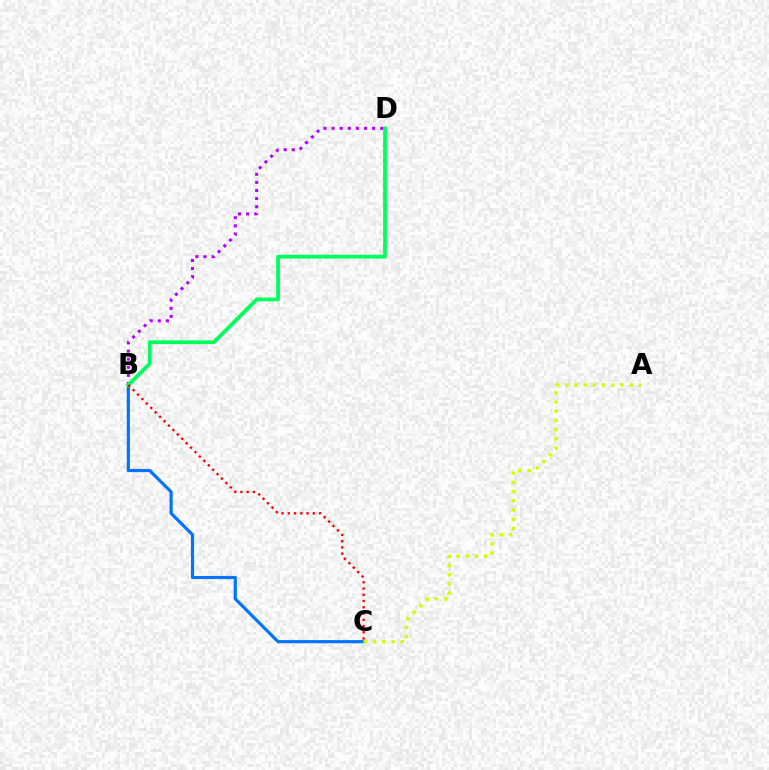{('B', 'D'): [{'color': '#b900ff', 'line_style': 'dotted', 'thickness': 2.2}, {'color': '#00ff5c', 'line_style': 'solid', 'thickness': 2.71}], ('B', 'C'): [{'color': '#0074ff', 'line_style': 'solid', 'thickness': 2.26}, {'color': '#ff0000', 'line_style': 'dotted', 'thickness': 1.7}], ('A', 'C'): [{'color': '#d1ff00', 'line_style': 'dotted', 'thickness': 2.5}]}